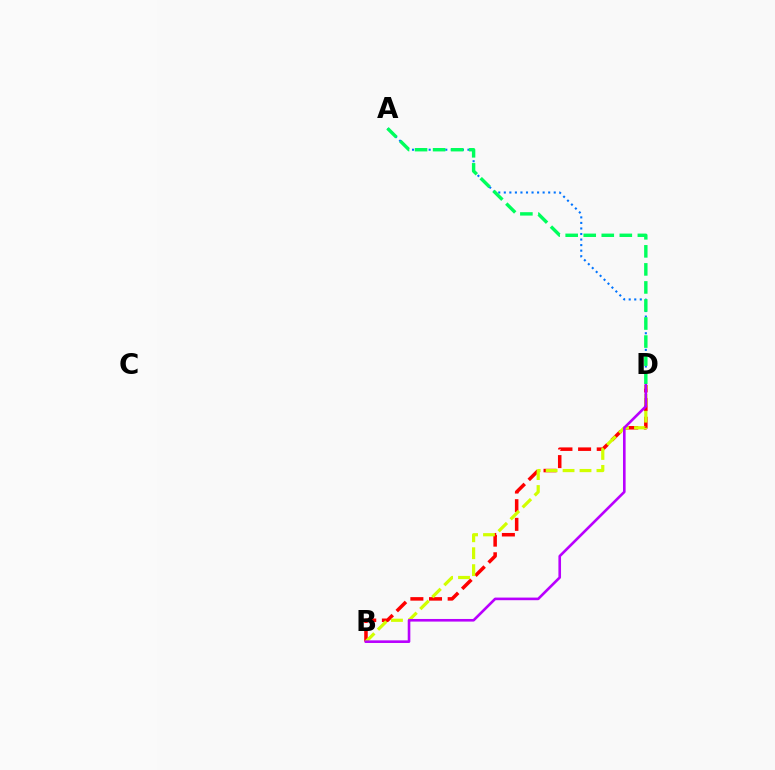{('A', 'D'): [{'color': '#0074ff', 'line_style': 'dotted', 'thickness': 1.51}, {'color': '#00ff5c', 'line_style': 'dashed', 'thickness': 2.45}], ('B', 'D'): [{'color': '#ff0000', 'line_style': 'dashed', 'thickness': 2.53}, {'color': '#d1ff00', 'line_style': 'dashed', 'thickness': 2.3}, {'color': '#b900ff', 'line_style': 'solid', 'thickness': 1.89}]}